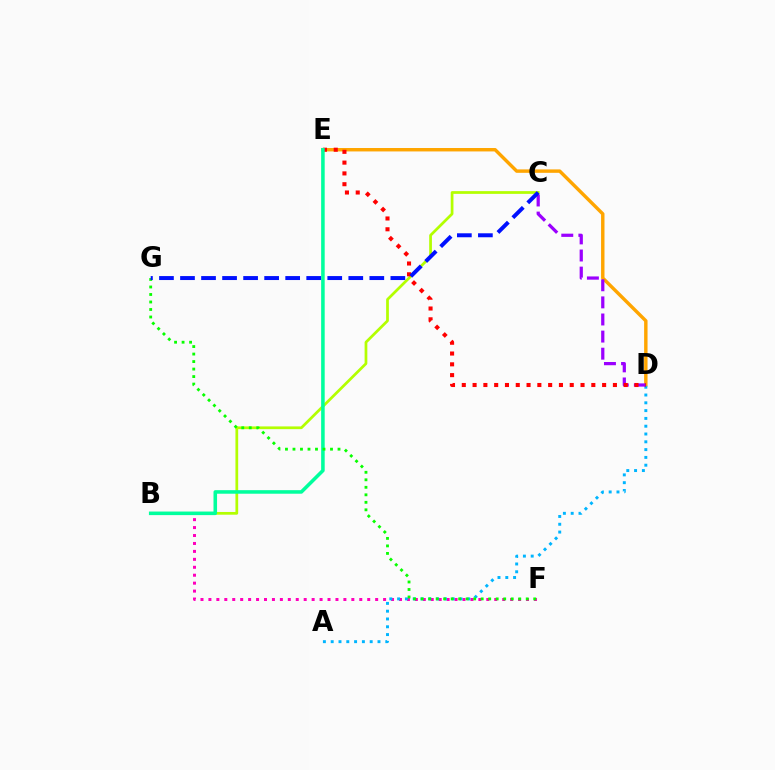{('B', 'C'): [{'color': '#b3ff00', 'line_style': 'solid', 'thickness': 1.97}], ('B', 'F'): [{'color': '#ff00bd', 'line_style': 'dotted', 'thickness': 2.16}], ('D', 'E'): [{'color': '#ffa500', 'line_style': 'solid', 'thickness': 2.46}, {'color': '#ff0000', 'line_style': 'dotted', 'thickness': 2.93}], ('A', 'D'): [{'color': '#00b5ff', 'line_style': 'dotted', 'thickness': 2.12}], ('C', 'D'): [{'color': '#9b00ff', 'line_style': 'dashed', 'thickness': 2.32}], ('B', 'E'): [{'color': '#00ff9d', 'line_style': 'solid', 'thickness': 2.56}], ('F', 'G'): [{'color': '#08ff00', 'line_style': 'dotted', 'thickness': 2.04}], ('C', 'G'): [{'color': '#0010ff', 'line_style': 'dashed', 'thickness': 2.86}]}